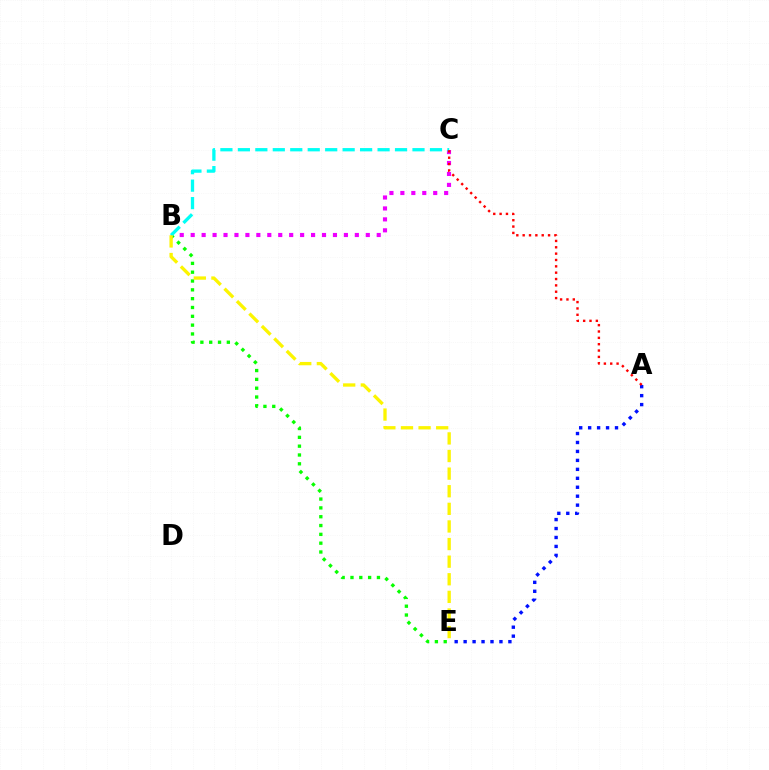{('B', 'C'): [{'color': '#ee00ff', 'line_style': 'dotted', 'thickness': 2.97}, {'color': '#00fff6', 'line_style': 'dashed', 'thickness': 2.37}], ('B', 'E'): [{'color': '#08ff00', 'line_style': 'dotted', 'thickness': 2.4}, {'color': '#fcf500', 'line_style': 'dashed', 'thickness': 2.39}], ('A', 'E'): [{'color': '#0010ff', 'line_style': 'dotted', 'thickness': 2.43}], ('A', 'C'): [{'color': '#ff0000', 'line_style': 'dotted', 'thickness': 1.73}]}